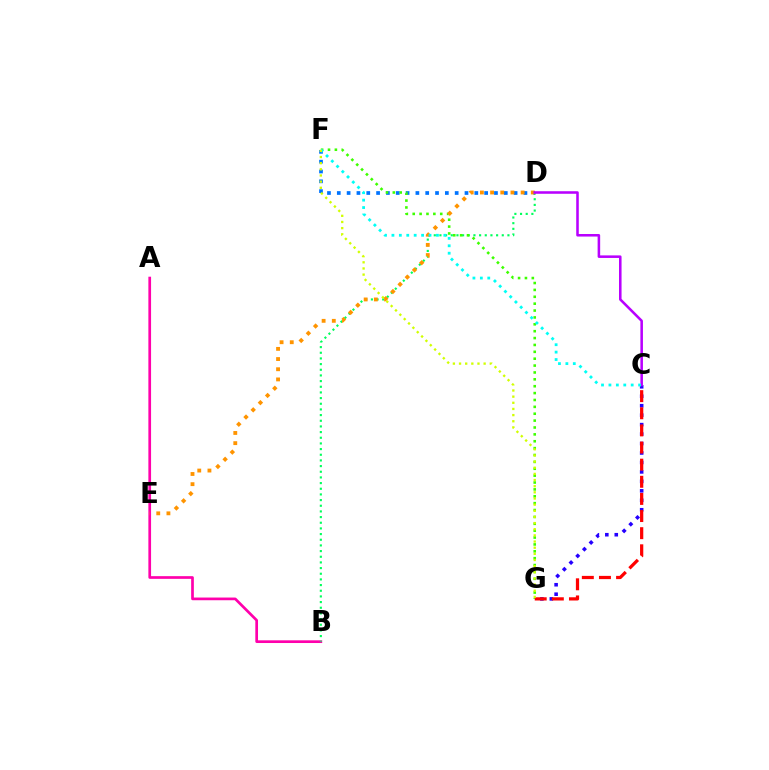{('C', 'G'): [{'color': '#2500ff', 'line_style': 'dotted', 'thickness': 2.57}, {'color': '#ff0000', 'line_style': 'dashed', 'thickness': 2.33}], ('A', 'B'): [{'color': '#ff00ac', 'line_style': 'solid', 'thickness': 1.94}], ('D', 'F'): [{'color': '#0074ff', 'line_style': 'dotted', 'thickness': 2.67}], ('B', 'D'): [{'color': '#00ff5c', 'line_style': 'dotted', 'thickness': 1.54}], ('F', 'G'): [{'color': '#3dff00', 'line_style': 'dotted', 'thickness': 1.87}, {'color': '#d1ff00', 'line_style': 'dotted', 'thickness': 1.67}], ('D', 'E'): [{'color': '#ff9400', 'line_style': 'dotted', 'thickness': 2.77}], ('C', 'D'): [{'color': '#b900ff', 'line_style': 'solid', 'thickness': 1.84}], ('C', 'F'): [{'color': '#00fff6', 'line_style': 'dotted', 'thickness': 2.02}]}